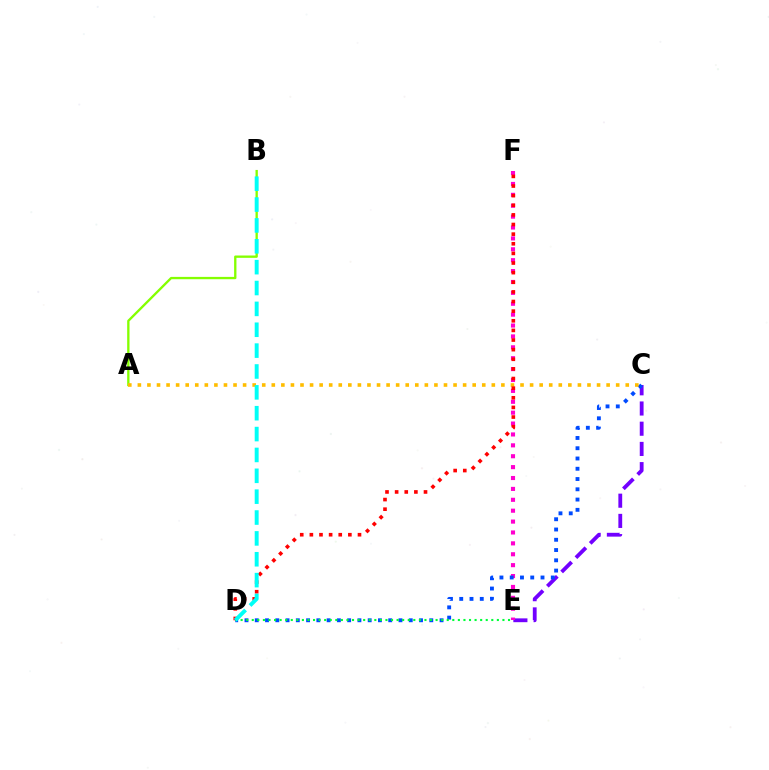{('C', 'E'): [{'color': '#7200ff', 'line_style': 'dashed', 'thickness': 2.75}], ('E', 'F'): [{'color': '#ff00cf', 'line_style': 'dotted', 'thickness': 2.96}], ('A', 'B'): [{'color': '#84ff00', 'line_style': 'solid', 'thickness': 1.68}], ('C', 'D'): [{'color': '#004bff', 'line_style': 'dotted', 'thickness': 2.79}], ('A', 'C'): [{'color': '#ffbd00', 'line_style': 'dotted', 'thickness': 2.6}], ('D', 'E'): [{'color': '#00ff39', 'line_style': 'dotted', 'thickness': 1.51}], ('D', 'F'): [{'color': '#ff0000', 'line_style': 'dotted', 'thickness': 2.62}], ('B', 'D'): [{'color': '#00fff6', 'line_style': 'dashed', 'thickness': 2.83}]}